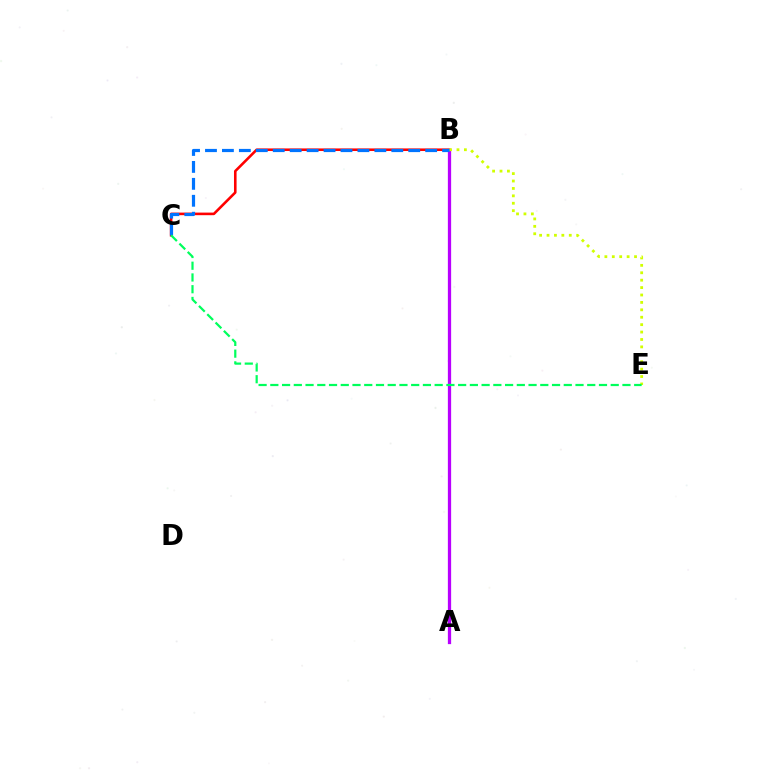{('B', 'C'): [{'color': '#ff0000', 'line_style': 'solid', 'thickness': 1.86}, {'color': '#0074ff', 'line_style': 'dashed', 'thickness': 2.3}], ('A', 'B'): [{'color': '#b900ff', 'line_style': 'solid', 'thickness': 2.35}], ('B', 'E'): [{'color': '#d1ff00', 'line_style': 'dotted', 'thickness': 2.01}], ('C', 'E'): [{'color': '#00ff5c', 'line_style': 'dashed', 'thickness': 1.59}]}